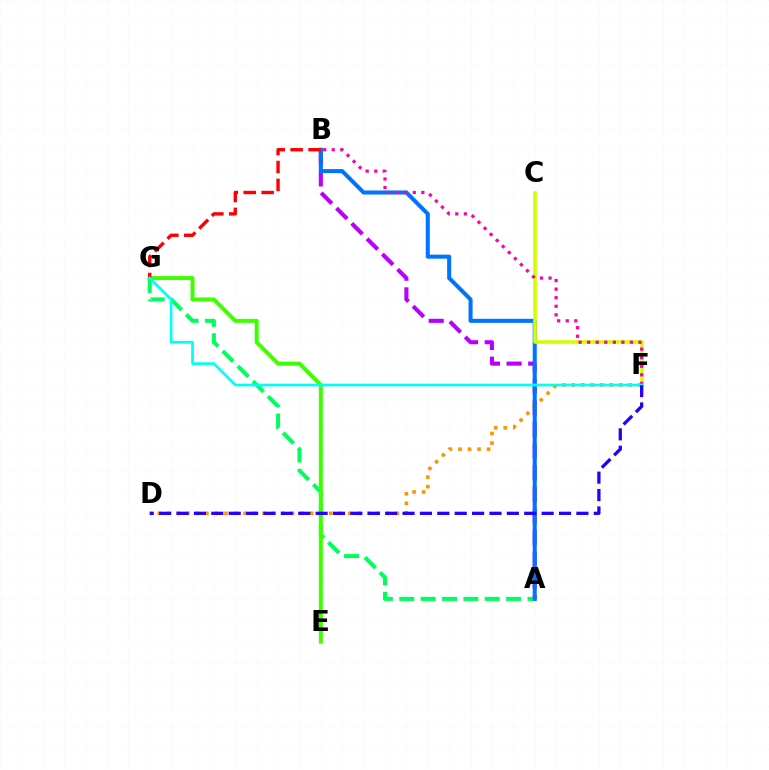{('A', 'B'): [{'color': '#b900ff', 'line_style': 'dashed', 'thickness': 2.94}, {'color': '#0074ff', 'line_style': 'solid', 'thickness': 2.91}], ('A', 'G'): [{'color': '#00ff5c', 'line_style': 'dashed', 'thickness': 2.9}], ('D', 'F'): [{'color': '#ff9400', 'line_style': 'dotted', 'thickness': 2.59}, {'color': '#2500ff', 'line_style': 'dashed', 'thickness': 2.36}], ('C', 'F'): [{'color': '#d1ff00', 'line_style': 'solid', 'thickness': 2.58}], ('B', 'F'): [{'color': '#ff00ac', 'line_style': 'dotted', 'thickness': 2.33}], ('E', 'G'): [{'color': '#3dff00', 'line_style': 'solid', 'thickness': 2.85}], ('B', 'G'): [{'color': '#ff0000', 'line_style': 'dashed', 'thickness': 2.44}], ('F', 'G'): [{'color': '#00fff6', 'line_style': 'solid', 'thickness': 1.94}]}